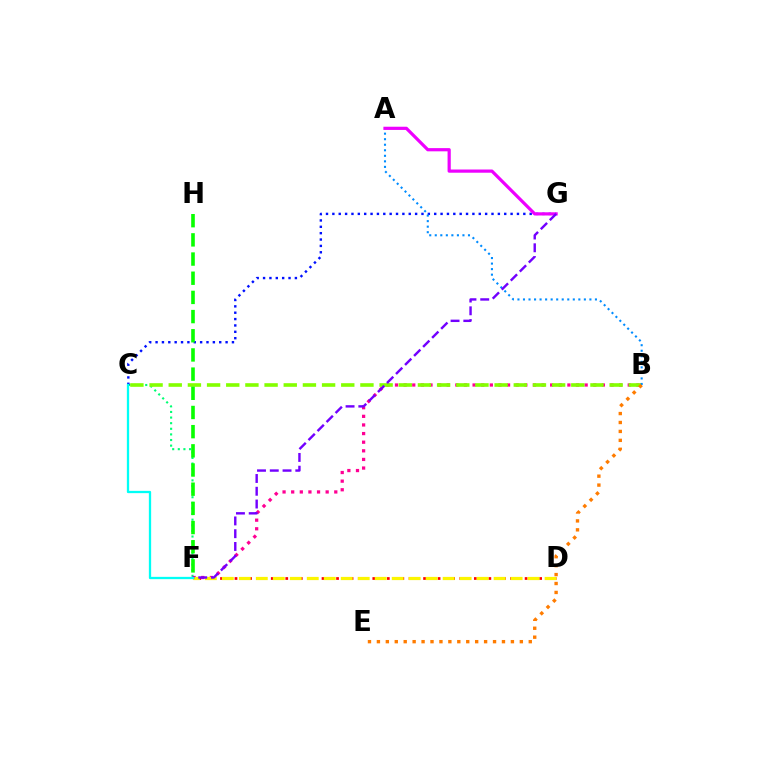{('C', 'F'): [{'color': '#00ff74', 'line_style': 'dotted', 'thickness': 1.53}, {'color': '#00fff6', 'line_style': 'solid', 'thickness': 1.65}], ('B', 'F'): [{'color': '#ff0094', 'line_style': 'dotted', 'thickness': 2.34}], ('C', 'G'): [{'color': '#0010ff', 'line_style': 'dotted', 'thickness': 1.73}], ('B', 'C'): [{'color': '#84ff00', 'line_style': 'dashed', 'thickness': 2.6}], ('D', 'F'): [{'color': '#ff0000', 'line_style': 'dotted', 'thickness': 1.97}, {'color': '#fcf500', 'line_style': 'dashed', 'thickness': 2.31}], ('A', 'B'): [{'color': '#008cff', 'line_style': 'dotted', 'thickness': 1.5}], ('A', 'G'): [{'color': '#ee00ff', 'line_style': 'solid', 'thickness': 2.31}], ('F', 'G'): [{'color': '#7200ff', 'line_style': 'dashed', 'thickness': 1.73}], ('B', 'E'): [{'color': '#ff7c00', 'line_style': 'dotted', 'thickness': 2.43}], ('F', 'H'): [{'color': '#08ff00', 'line_style': 'dashed', 'thickness': 2.61}]}